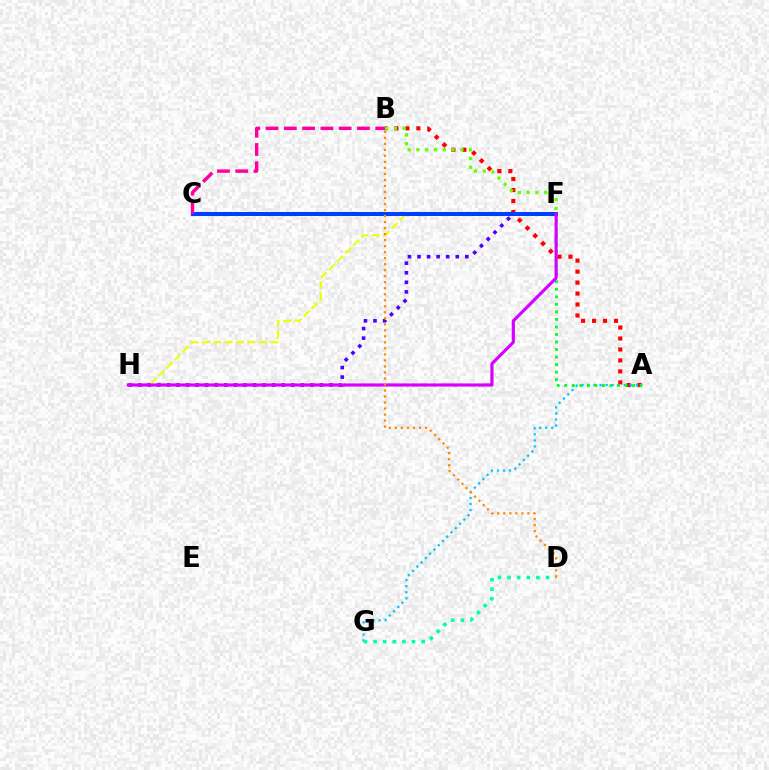{('A', 'B'): [{'color': '#ff0000', 'line_style': 'dotted', 'thickness': 2.98}], ('F', 'H'): [{'color': '#4f00ff', 'line_style': 'dotted', 'thickness': 2.6}, {'color': '#eeff00', 'line_style': 'dashed', 'thickness': 1.55}, {'color': '#d600ff', 'line_style': 'solid', 'thickness': 2.27}], ('A', 'G'): [{'color': '#00c7ff', 'line_style': 'dotted', 'thickness': 1.64}], ('A', 'F'): [{'color': '#00ff27', 'line_style': 'dotted', 'thickness': 2.05}], ('B', 'F'): [{'color': '#66ff00', 'line_style': 'dotted', 'thickness': 2.38}], ('C', 'F'): [{'color': '#003fff', 'line_style': 'solid', 'thickness': 2.87}], ('B', 'C'): [{'color': '#ff00a0', 'line_style': 'dashed', 'thickness': 2.48}], ('D', 'G'): [{'color': '#00ffaf', 'line_style': 'dotted', 'thickness': 2.61}], ('B', 'D'): [{'color': '#ff8800', 'line_style': 'dotted', 'thickness': 1.63}]}